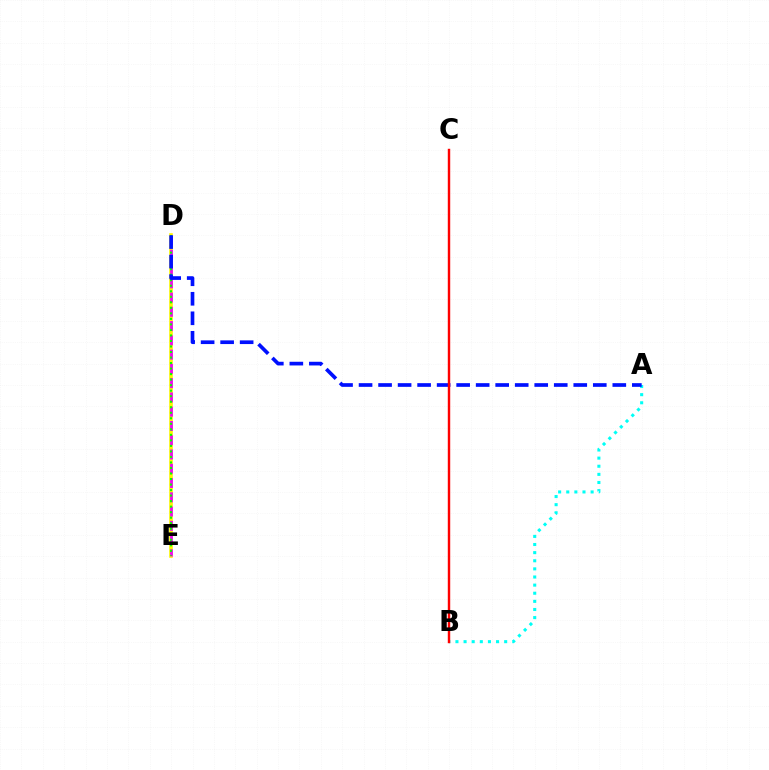{('D', 'E'): [{'color': '#fcf500', 'line_style': 'solid', 'thickness': 2.61}, {'color': '#ee00ff', 'line_style': 'dashed', 'thickness': 1.94}, {'color': '#08ff00', 'line_style': 'dotted', 'thickness': 1.5}], ('A', 'B'): [{'color': '#00fff6', 'line_style': 'dotted', 'thickness': 2.21}], ('A', 'D'): [{'color': '#0010ff', 'line_style': 'dashed', 'thickness': 2.65}], ('B', 'C'): [{'color': '#ff0000', 'line_style': 'solid', 'thickness': 1.75}]}